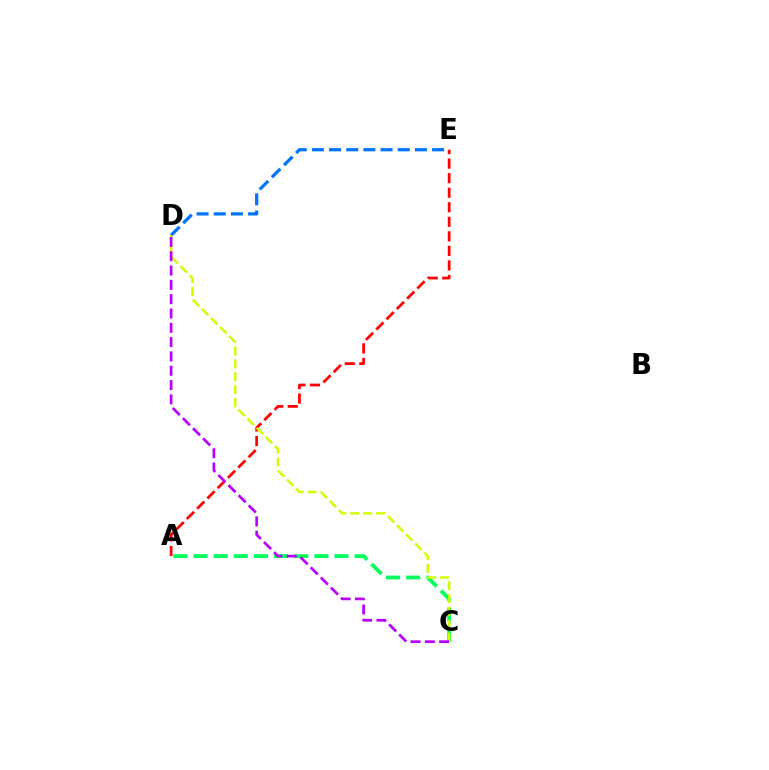{('A', 'E'): [{'color': '#ff0000', 'line_style': 'dashed', 'thickness': 1.98}], ('A', 'C'): [{'color': '#00ff5c', 'line_style': 'dashed', 'thickness': 2.74}], ('D', 'E'): [{'color': '#0074ff', 'line_style': 'dashed', 'thickness': 2.33}], ('C', 'D'): [{'color': '#d1ff00', 'line_style': 'dashed', 'thickness': 1.75}, {'color': '#b900ff', 'line_style': 'dashed', 'thickness': 1.94}]}